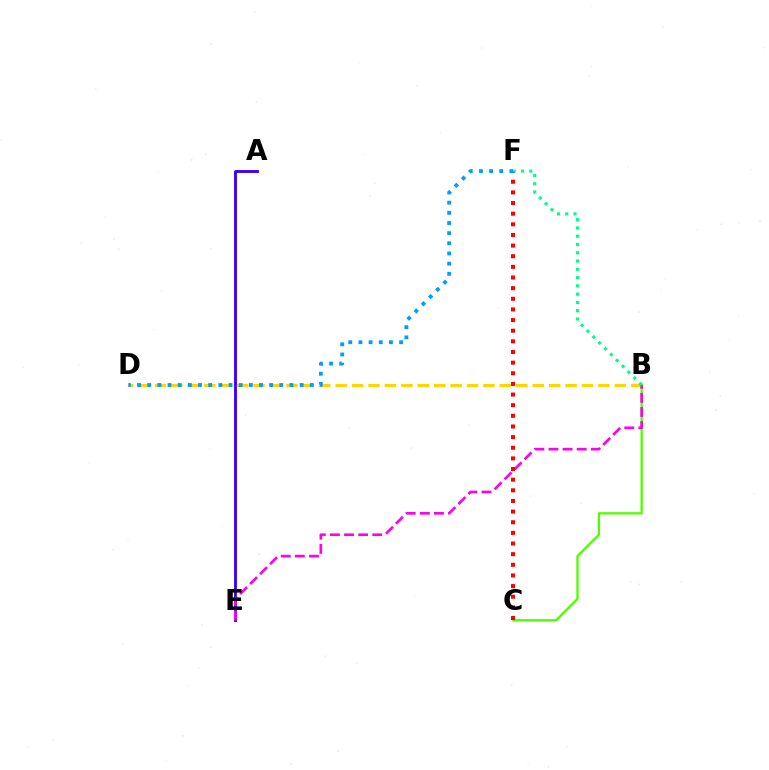{('A', 'E'): [{'color': '#3700ff', 'line_style': 'solid', 'thickness': 2.06}], ('B', 'D'): [{'color': '#ffd500', 'line_style': 'dashed', 'thickness': 2.23}], ('B', 'C'): [{'color': '#4fff00', 'line_style': 'solid', 'thickness': 1.66}], ('B', 'E'): [{'color': '#ff00ed', 'line_style': 'dashed', 'thickness': 1.92}], ('C', 'F'): [{'color': '#ff0000', 'line_style': 'dotted', 'thickness': 2.89}], ('D', 'F'): [{'color': '#009eff', 'line_style': 'dotted', 'thickness': 2.76}], ('B', 'F'): [{'color': '#00ff86', 'line_style': 'dotted', 'thickness': 2.25}]}